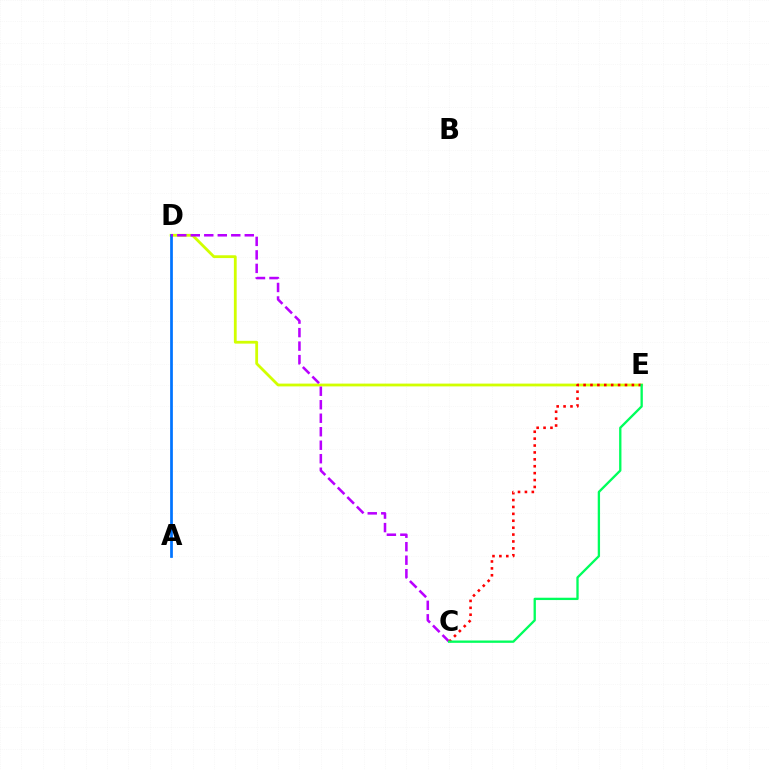{('D', 'E'): [{'color': '#d1ff00', 'line_style': 'solid', 'thickness': 2.01}], ('A', 'D'): [{'color': '#0074ff', 'line_style': 'solid', 'thickness': 1.96}], ('C', 'D'): [{'color': '#b900ff', 'line_style': 'dashed', 'thickness': 1.83}], ('C', 'E'): [{'color': '#ff0000', 'line_style': 'dotted', 'thickness': 1.87}, {'color': '#00ff5c', 'line_style': 'solid', 'thickness': 1.67}]}